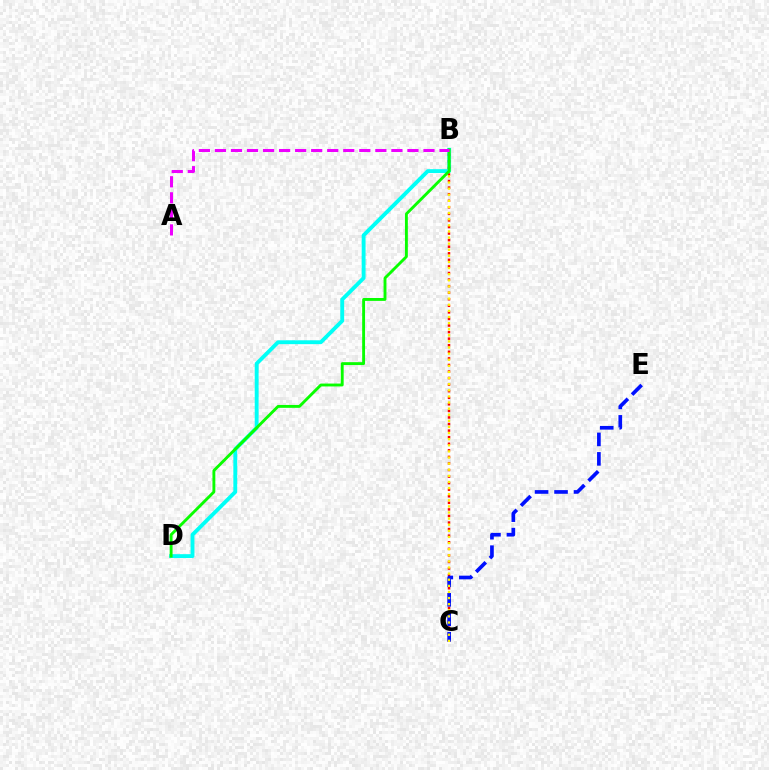{('B', 'D'): [{'color': '#00fff6', 'line_style': 'solid', 'thickness': 2.79}, {'color': '#08ff00', 'line_style': 'solid', 'thickness': 2.07}], ('B', 'C'): [{'color': '#ff0000', 'line_style': 'dotted', 'thickness': 1.78}, {'color': '#fcf500', 'line_style': 'dotted', 'thickness': 1.66}], ('C', 'E'): [{'color': '#0010ff', 'line_style': 'dashed', 'thickness': 2.64}], ('A', 'B'): [{'color': '#ee00ff', 'line_style': 'dashed', 'thickness': 2.18}]}